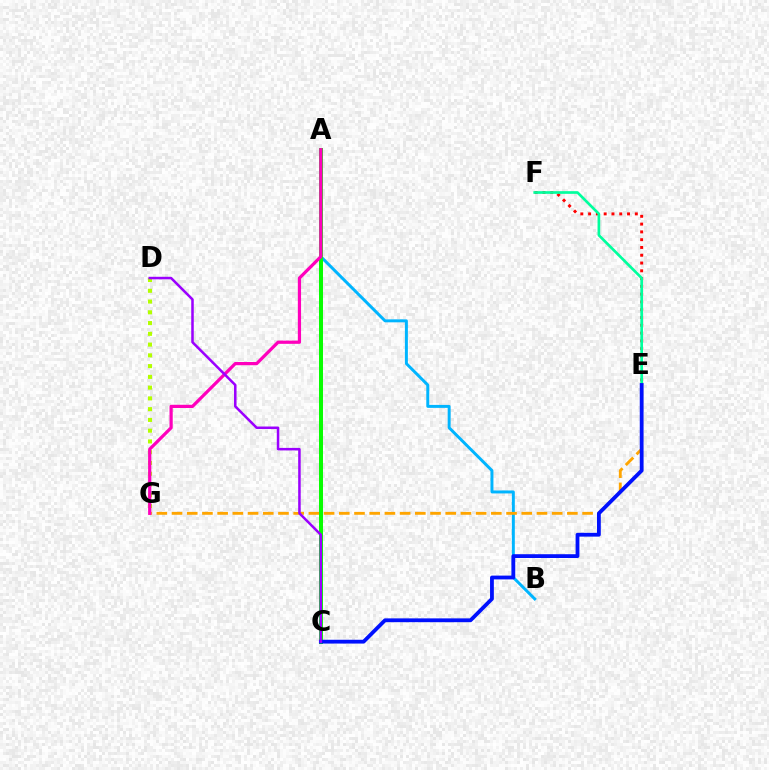{('A', 'B'): [{'color': '#00b5ff', 'line_style': 'solid', 'thickness': 2.14}], ('D', 'G'): [{'color': '#b3ff00', 'line_style': 'dotted', 'thickness': 2.92}], ('E', 'F'): [{'color': '#ff0000', 'line_style': 'dotted', 'thickness': 2.12}, {'color': '#00ff9d', 'line_style': 'solid', 'thickness': 1.93}], ('E', 'G'): [{'color': '#ffa500', 'line_style': 'dashed', 'thickness': 2.07}], ('A', 'C'): [{'color': '#08ff00', 'line_style': 'solid', 'thickness': 2.87}], ('A', 'G'): [{'color': '#ff00bd', 'line_style': 'solid', 'thickness': 2.32}], ('C', 'E'): [{'color': '#0010ff', 'line_style': 'solid', 'thickness': 2.74}], ('C', 'D'): [{'color': '#9b00ff', 'line_style': 'solid', 'thickness': 1.82}]}